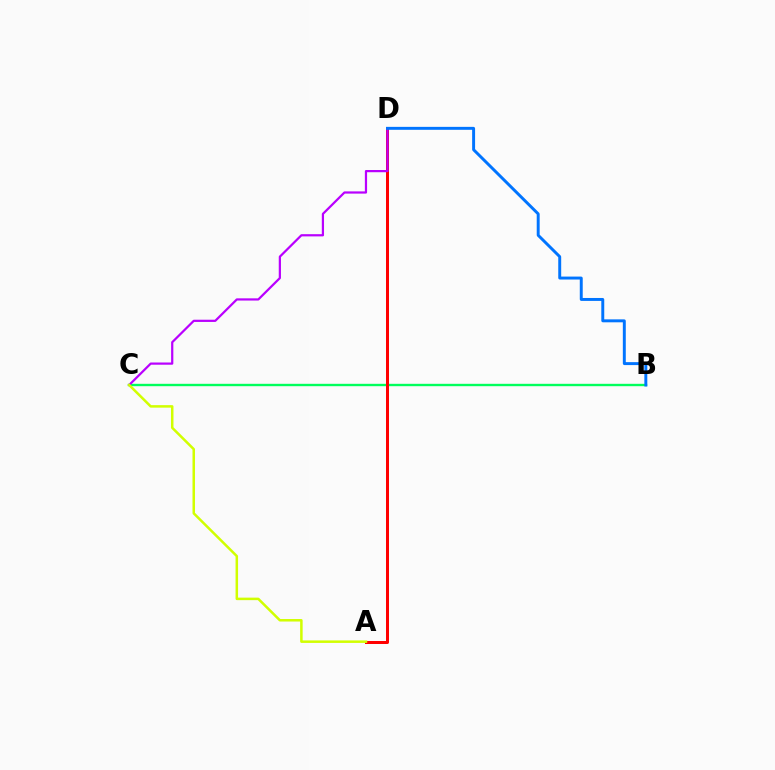{('B', 'C'): [{'color': '#00ff5c', 'line_style': 'solid', 'thickness': 1.71}], ('A', 'D'): [{'color': '#ff0000', 'line_style': 'solid', 'thickness': 2.15}], ('C', 'D'): [{'color': '#b900ff', 'line_style': 'solid', 'thickness': 1.6}], ('A', 'C'): [{'color': '#d1ff00', 'line_style': 'solid', 'thickness': 1.81}], ('B', 'D'): [{'color': '#0074ff', 'line_style': 'solid', 'thickness': 2.12}]}